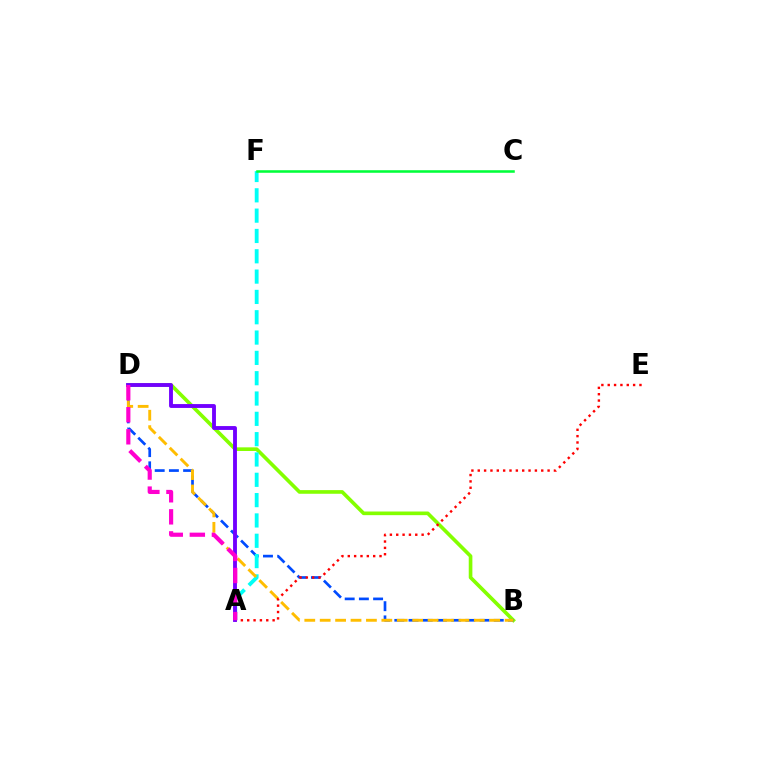{('B', 'D'): [{'color': '#84ff00', 'line_style': 'solid', 'thickness': 2.63}, {'color': '#004bff', 'line_style': 'dashed', 'thickness': 1.93}, {'color': '#ffbd00', 'line_style': 'dashed', 'thickness': 2.09}], ('A', 'F'): [{'color': '#00fff6', 'line_style': 'dashed', 'thickness': 2.76}], ('A', 'E'): [{'color': '#ff0000', 'line_style': 'dotted', 'thickness': 1.72}], ('A', 'D'): [{'color': '#7200ff', 'line_style': 'solid', 'thickness': 2.78}, {'color': '#ff00cf', 'line_style': 'dashed', 'thickness': 3.0}], ('C', 'F'): [{'color': '#00ff39', 'line_style': 'solid', 'thickness': 1.84}]}